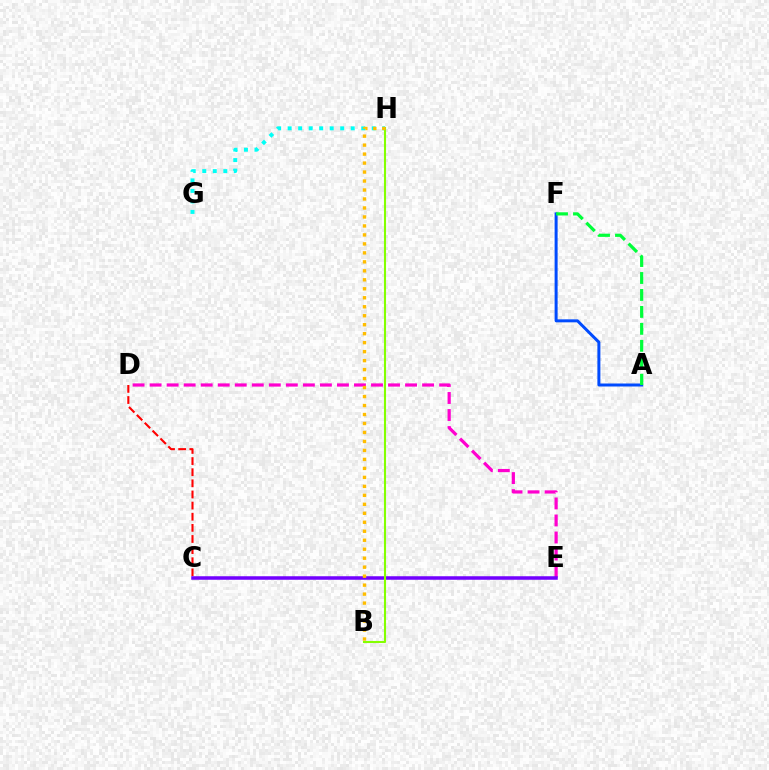{('G', 'H'): [{'color': '#00fff6', 'line_style': 'dotted', 'thickness': 2.86}], ('A', 'F'): [{'color': '#004bff', 'line_style': 'solid', 'thickness': 2.16}, {'color': '#00ff39', 'line_style': 'dashed', 'thickness': 2.3}], ('D', 'E'): [{'color': '#ff00cf', 'line_style': 'dashed', 'thickness': 2.31}], ('C', 'D'): [{'color': '#ff0000', 'line_style': 'dashed', 'thickness': 1.51}], ('C', 'E'): [{'color': '#7200ff', 'line_style': 'solid', 'thickness': 2.53}], ('B', 'H'): [{'color': '#84ff00', 'line_style': 'solid', 'thickness': 1.51}, {'color': '#ffbd00', 'line_style': 'dotted', 'thickness': 2.44}]}